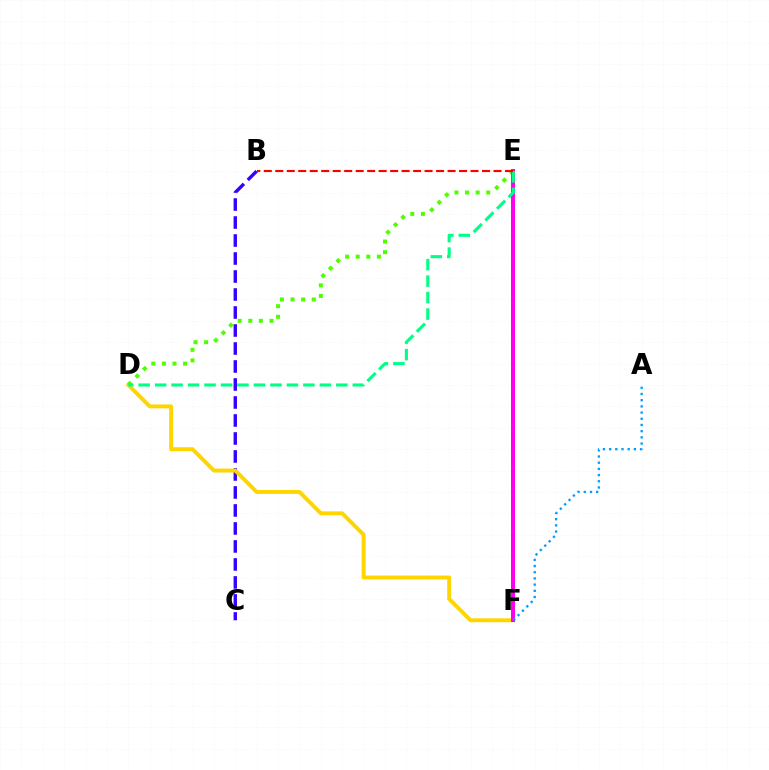{('B', 'C'): [{'color': '#3700ff', 'line_style': 'dashed', 'thickness': 2.44}], ('D', 'F'): [{'color': '#ffd500', 'line_style': 'solid', 'thickness': 2.82}], ('D', 'E'): [{'color': '#4fff00', 'line_style': 'dotted', 'thickness': 2.88}, {'color': '#00ff86', 'line_style': 'dashed', 'thickness': 2.24}], ('E', 'F'): [{'color': '#ff00ed', 'line_style': 'solid', 'thickness': 2.89}], ('A', 'F'): [{'color': '#009eff', 'line_style': 'dotted', 'thickness': 1.68}], ('B', 'E'): [{'color': '#ff0000', 'line_style': 'dashed', 'thickness': 1.56}]}